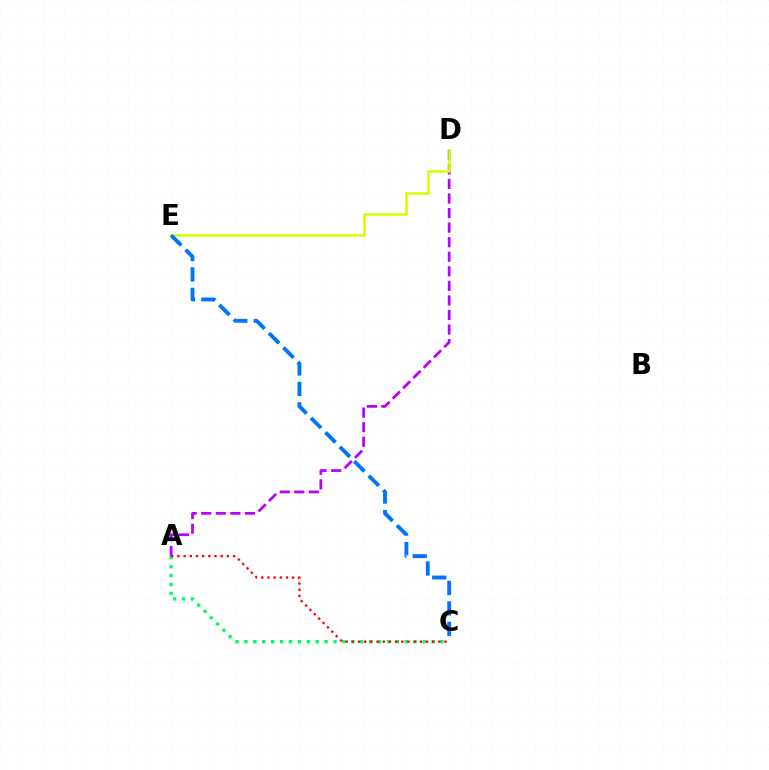{('A', 'C'): [{'color': '#00ff5c', 'line_style': 'dotted', 'thickness': 2.42}, {'color': '#ff0000', 'line_style': 'dotted', 'thickness': 1.68}], ('A', 'D'): [{'color': '#b900ff', 'line_style': 'dashed', 'thickness': 1.98}], ('D', 'E'): [{'color': '#d1ff00', 'line_style': 'solid', 'thickness': 1.84}], ('C', 'E'): [{'color': '#0074ff', 'line_style': 'dashed', 'thickness': 2.78}]}